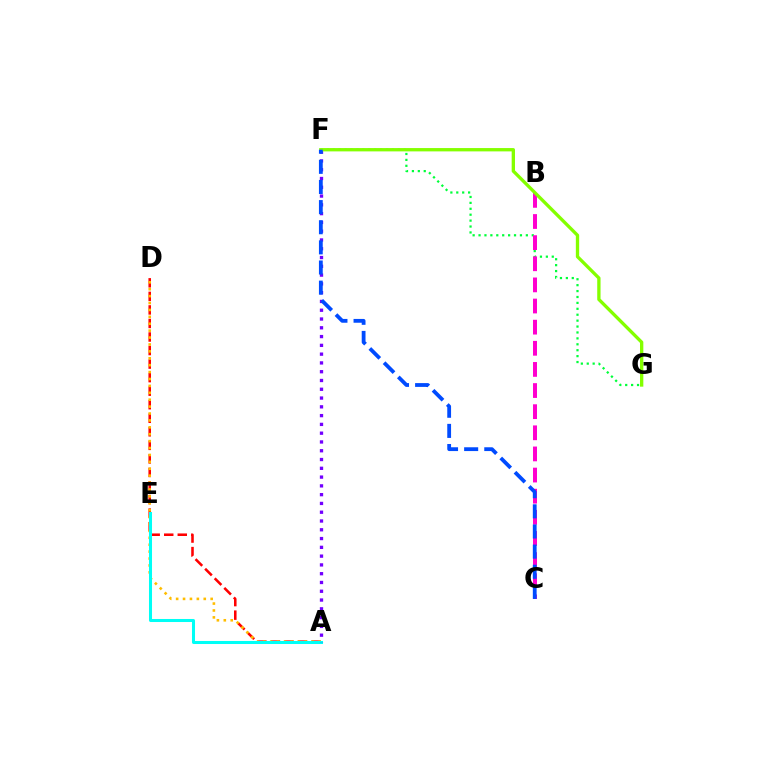{('F', 'G'): [{'color': '#00ff39', 'line_style': 'dotted', 'thickness': 1.61}, {'color': '#84ff00', 'line_style': 'solid', 'thickness': 2.39}], ('A', 'D'): [{'color': '#ff0000', 'line_style': 'dashed', 'thickness': 1.84}, {'color': '#ffbd00', 'line_style': 'dotted', 'thickness': 1.88}], ('A', 'E'): [{'color': '#00fff6', 'line_style': 'solid', 'thickness': 2.18}], ('A', 'F'): [{'color': '#7200ff', 'line_style': 'dotted', 'thickness': 2.39}], ('B', 'C'): [{'color': '#ff00cf', 'line_style': 'dashed', 'thickness': 2.87}], ('C', 'F'): [{'color': '#004bff', 'line_style': 'dashed', 'thickness': 2.74}]}